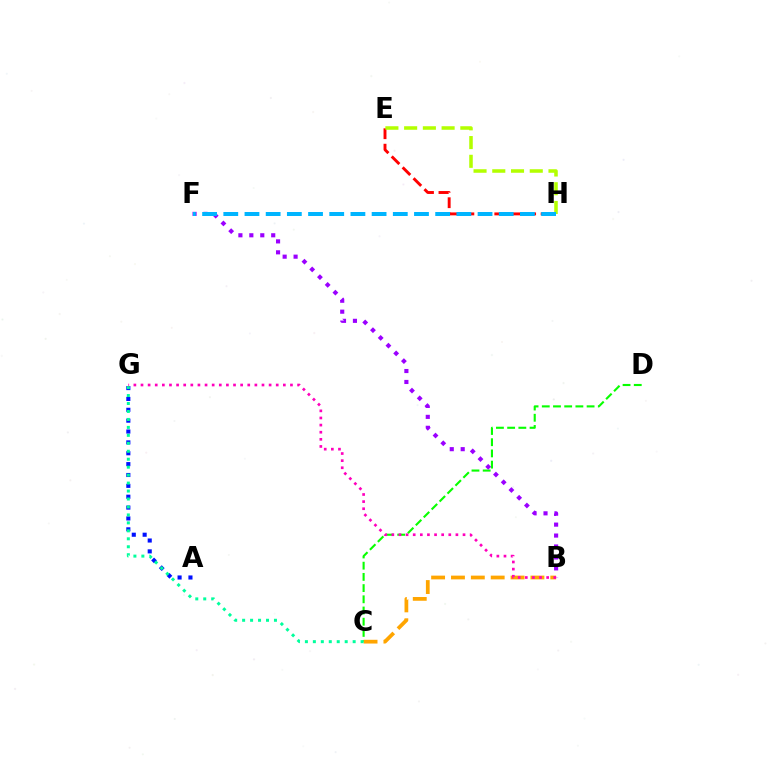{('C', 'D'): [{'color': '#08ff00', 'line_style': 'dashed', 'thickness': 1.52}], ('E', 'H'): [{'color': '#ff0000', 'line_style': 'dashed', 'thickness': 2.1}, {'color': '#b3ff00', 'line_style': 'dashed', 'thickness': 2.55}], ('B', 'C'): [{'color': '#ffa500', 'line_style': 'dashed', 'thickness': 2.7}], ('B', 'F'): [{'color': '#9b00ff', 'line_style': 'dotted', 'thickness': 2.97}], ('A', 'G'): [{'color': '#0010ff', 'line_style': 'dotted', 'thickness': 2.95}], ('F', 'H'): [{'color': '#00b5ff', 'line_style': 'dashed', 'thickness': 2.88}], ('C', 'G'): [{'color': '#00ff9d', 'line_style': 'dotted', 'thickness': 2.16}], ('B', 'G'): [{'color': '#ff00bd', 'line_style': 'dotted', 'thickness': 1.93}]}